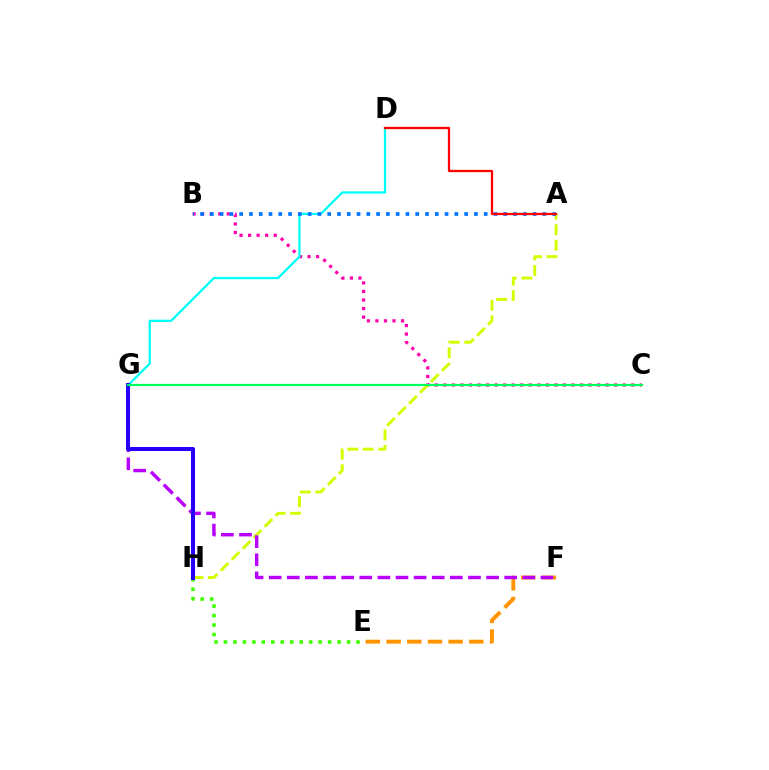{('B', 'C'): [{'color': '#ff00ac', 'line_style': 'dotted', 'thickness': 2.32}], ('D', 'G'): [{'color': '#00fff6', 'line_style': 'solid', 'thickness': 1.64}], ('A', 'H'): [{'color': '#d1ff00', 'line_style': 'dashed', 'thickness': 2.11}], ('E', 'F'): [{'color': '#ff9400', 'line_style': 'dashed', 'thickness': 2.81}], ('E', 'H'): [{'color': '#3dff00', 'line_style': 'dotted', 'thickness': 2.57}], ('F', 'G'): [{'color': '#b900ff', 'line_style': 'dashed', 'thickness': 2.46}], ('G', 'H'): [{'color': '#2500ff', 'line_style': 'solid', 'thickness': 2.91}], ('A', 'B'): [{'color': '#0074ff', 'line_style': 'dotted', 'thickness': 2.66}], ('C', 'G'): [{'color': '#00ff5c', 'line_style': 'solid', 'thickness': 1.6}], ('A', 'D'): [{'color': '#ff0000', 'line_style': 'solid', 'thickness': 1.64}]}